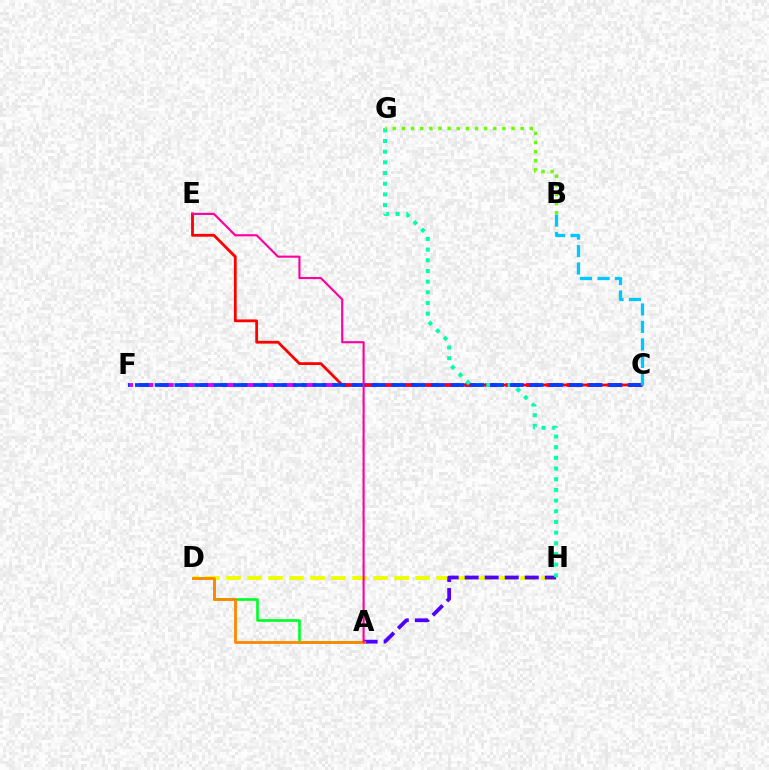{('C', 'F'): [{'color': '#d600ff', 'line_style': 'dashed', 'thickness': 2.77}, {'color': '#003fff', 'line_style': 'dashed', 'thickness': 2.68}], ('C', 'E'): [{'color': '#ff0000', 'line_style': 'solid', 'thickness': 2.01}], ('A', 'D'): [{'color': '#00ff27', 'line_style': 'solid', 'thickness': 1.9}, {'color': '#ff8800', 'line_style': 'solid', 'thickness': 2.03}], ('D', 'H'): [{'color': '#eeff00', 'line_style': 'dashed', 'thickness': 2.85}], ('A', 'H'): [{'color': '#4f00ff', 'line_style': 'dashed', 'thickness': 2.72}], ('G', 'H'): [{'color': '#00ffaf', 'line_style': 'dotted', 'thickness': 2.9}], ('B', 'C'): [{'color': '#00c7ff', 'line_style': 'dashed', 'thickness': 2.38}], ('B', 'G'): [{'color': '#66ff00', 'line_style': 'dotted', 'thickness': 2.48}], ('A', 'E'): [{'color': '#ff00a0', 'line_style': 'solid', 'thickness': 1.54}]}